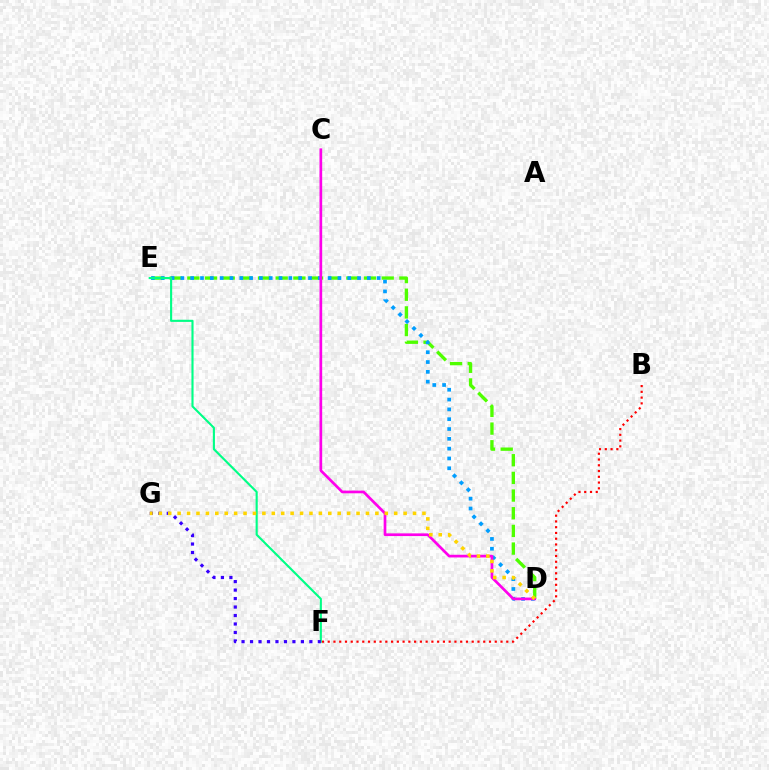{('D', 'E'): [{'color': '#4fff00', 'line_style': 'dashed', 'thickness': 2.4}, {'color': '#009eff', 'line_style': 'dotted', 'thickness': 2.67}], ('E', 'F'): [{'color': '#00ff86', 'line_style': 'solid', 'thickness': 1.53}], ('F', 'G'): [{'color': '#3700ff', 'line_style': 'dotted', 'thickness': 2.3}], ('C', 'D'): [{'color': '#ff00ed', 'line_style': 'solid', 'thickness': 1.94}], ('D', 'G'): [{'color': '#ffd500', 'line_style': 'dotted', 'thickness': 2.56}], ('B', 'F'): [{'color': '#ff0000', 'line_style': 'dotted', 'thickness': 1.57}]}